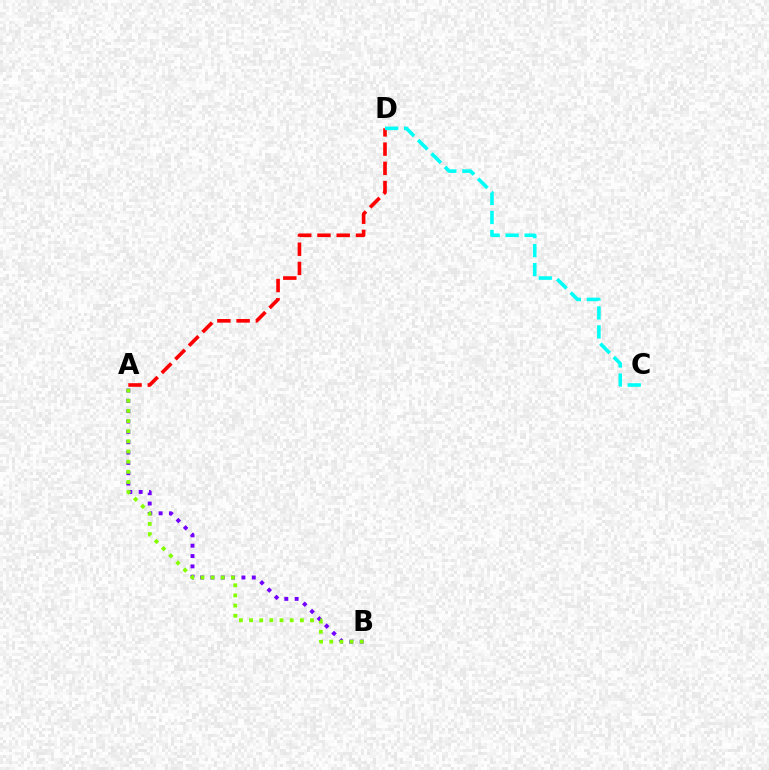{('A', 'B'): [{'color': '#7200ff', 'line_style': 'dotted', 'thickness': 2.81}, {'color': '#84ff00', 'line_style': 'dotted', 'thickness': 2.76}], ('A', 'D'): [{'color': '#ff0000', 'line_style': 'dashed', 'thickness': 2.61}], ('C', 'D'): [{'color': '#00fff6', 'line_style': 'dashed', 'thickness': 2.58}]}